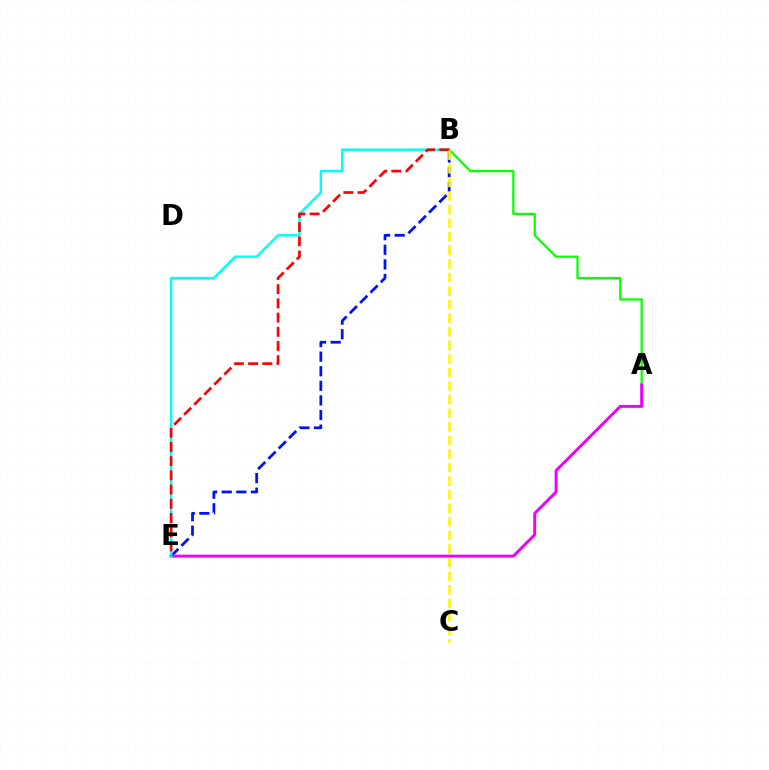{('B', 'E'): [{'color': '#0010ff', 'line_style': 'dashed', 'thickness': 1.98}, {'color': '#00fff6', 'line_style': 'solid', 'thickness': 1.76}, {'color': '#ff0000', 'line_style': 'dashed', 'thickness': 1.93}], ('A', 'B'): [{'color': '#08ff00', 'line_style': 'solid', 'thickness': 1.62}], ('A', 'E'): [{'color': '#ee00ff', 'line_style': 'solid', 'thickness': 2.11}], ('B', 'C'): [{'color': '#fcf500', 'line_style': 'dashed', 'thickness': 1.84}]}